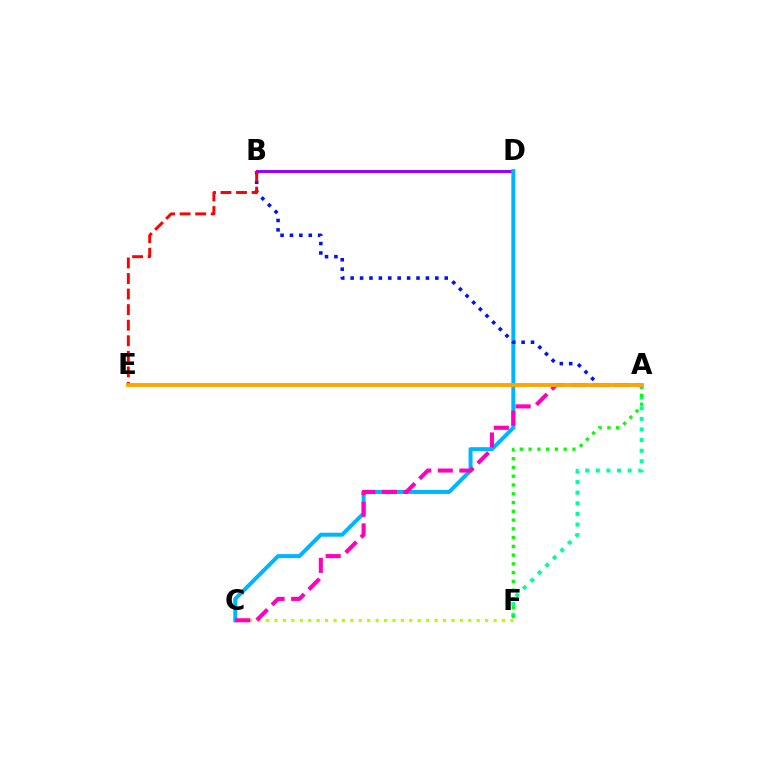{('C', 'F'): [{'color': '#b3ff00', 'line_style': 'dotted', 'thickness': 2.29}], ('B', 'D'): [{'color': '#9b00ff', 'line_style': 'solid', 'thickness': 2.14}], ('C', 'D'): [{'color': '#00b5ff', 'line_style': 'solid', 'thickness': 2.87}], ('A', 'F'): [{'color': '#00ff9d', 'line_style': 'dotted', 'thickness': 2.88}, {'color': '#08ff00', 'line_style': 'dotted', 'thickness': 2.38}], ('A', 'B'): [{'color': '#0010ff', 'line_style': 'dotted', 'thickness': 2.56}], ('A', 'C'): [{'color': '#ff00bd', 'line_style': 'dashed', 'thickness': 2.93}], ('B', 'E'): [{'color': '#ff0000', 'line_style': 'dashed', 'thickness': 2.11}], ('A', 'E'): [{'color': '#ffa500', 'line_style': 'solid', 'thickness': 2.78}]}